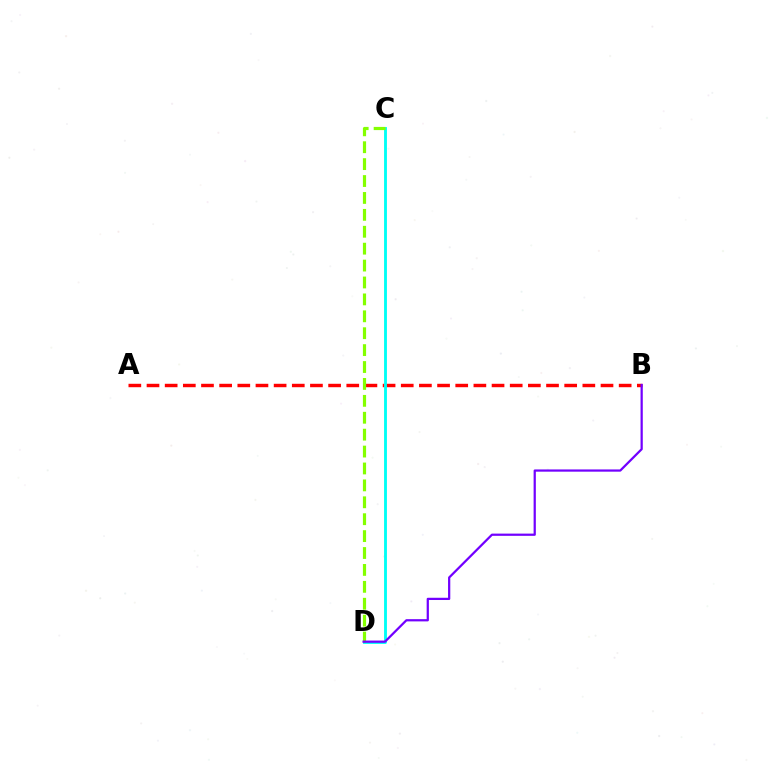{('A', 'B'): [{'color': '#ff0000', 'line_style': 'dashed', 'thickness': 2.47}], ('C', 'D'): [{'color': '#00fff6', 'line_style': 'solid', 'thickness': 2.07}, {'color': '#84ff00', 'line_style': 'dashed', 'thickness': 2.3}], ('B', 'D'): [{'color': '#7200ff', 'line_style': 'solid', 'thickness': 1.61}]}